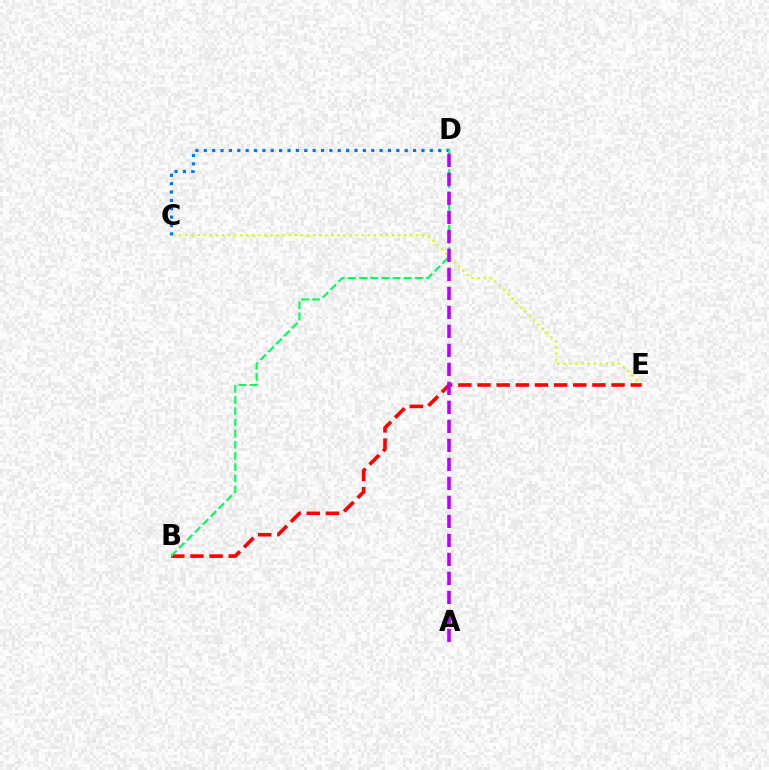{('C', 'E'): [{'color': '#d1ff00', 'line_style': 'dotted', 'thickness': 1.65}], ('B', 'E'): [{'color': '#ff0000', 'line_style': 'dashed', 'thickness': 2.6}], ('C', 'D'): [{'color': '#0074ff', 'line_style': 'dotted', 'thickness': 2.27}], ('B', 'D'): [{'color': '#00ff5c', 'line_style': 'dashed', 'thickness': 1.52}], ('A', 'D'): [{'color': '#b900ff', 'line_style': 'dashed', 'thickness': 2.58}]}